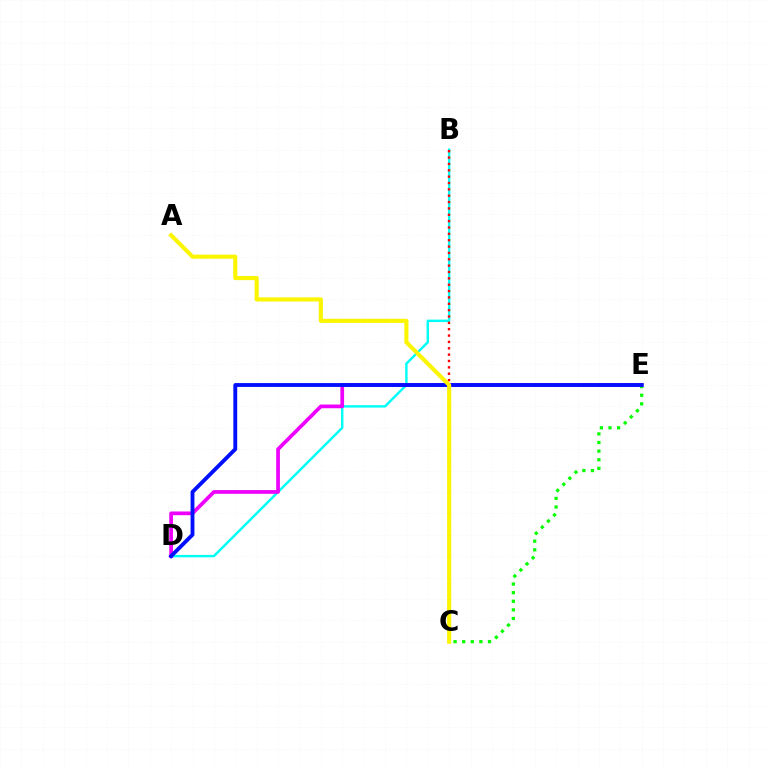{('B', 'D'): [{'color': '#00fff6', 'line_style': 'solid', 'thickness': 1.75}], ('D', 'E'): [{'color': '#ee00ff', 'line_style': 'solid', 'thickness': 2.68}, {'color': '#0010ff', 'line_style': 'solid', 'thickness': 2.77}], ('C', 'E'): [{'color': '#08ff00', 'line_style': 'dotted', 'thickness': 2.34}], ('B', 'C'): [{'color': '#ff0000', 'line_style': 'dotted', 'thickness': 1.73}], ('A', 'C'): [{'color': '#fcf500', 'line_style': 'solid', 'thickness': 2.95}]}